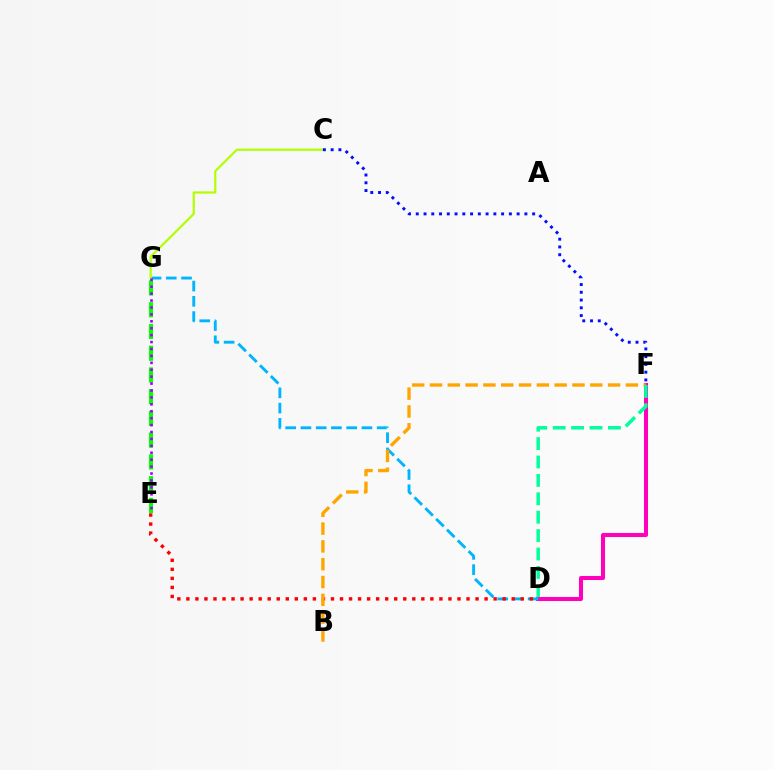{('D', 'F'): [{'color': '#ff00bd', 'line_style': 'solid', 'thickness': 2.91}, {'color': '#00ff9d', 'line_style': 'dashed', 'thickness': 2.5}], ('D', 'G'): [{'color': '#00b5ff', 'line_style': 'dashed', 'thickness': 2.07}], ('D', 'E'): [{'color': '#ff0000', 'line_style': 'dotted', 'thickness': 2.46}], ('C', 'G'): [{'color': '#b3ff00', 'line_style': 'solid', 'thickness': 1.59}], ('E', 'G'): [{'color': '#08ff00', 'line_style': 'dashed', 'thickness': 2.95}, {'color': '#9b00ff', 'line_style': 'dotted', 'thickness': 1.88}], ('B', 'F'): [{'color': '#ffa500', 'line_style': 'dashed', 'thickness': 2.42}], ('C', 'F'): [{'color': '#0010ff', 'line_style': 'dotted', 'thickness': 2.11}]}